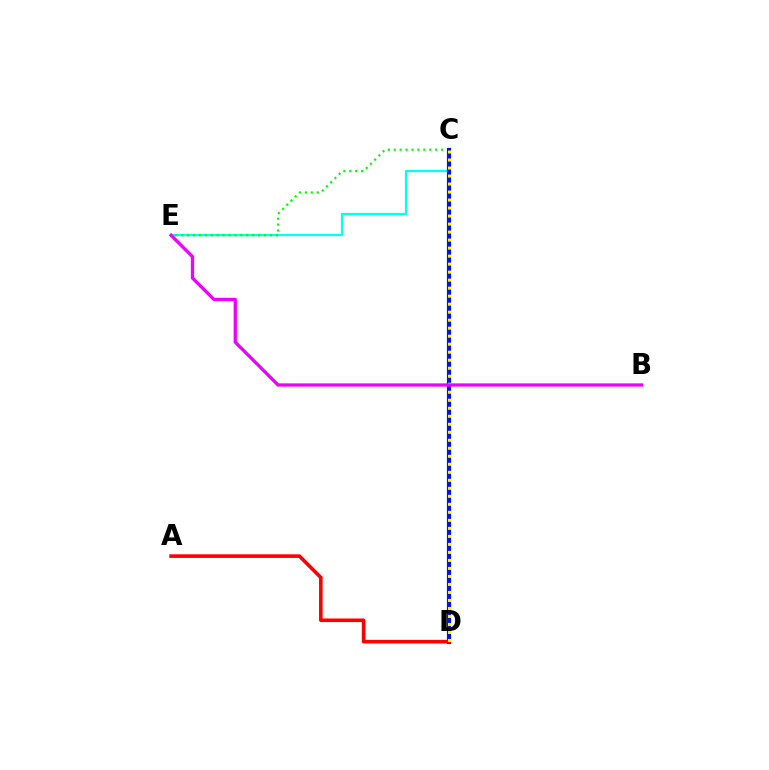{('C', 'E'): [{'color': '#00fff6', 'line_style': 'solid', 'thickness': 1.62}, {'color': '#08ff00', 'line_style': 'dotted', 'thickness': 1.61}], ('C', 'D'): [{'color': '#0010ff', 'line_style': 'solid', 'thickness': 2.98}, {'color': '#fcf500', 'line_style': 'dotted', 'thickness': 2.18}], ('A', 'D'): [{'color': '#ff0000', 'line_style': 'solid', 'thickness': 2.6}], ('B', 'E'): [{'color': '#ee00ff', 'line_style': 'solid', 'thickness': 2.37}]}